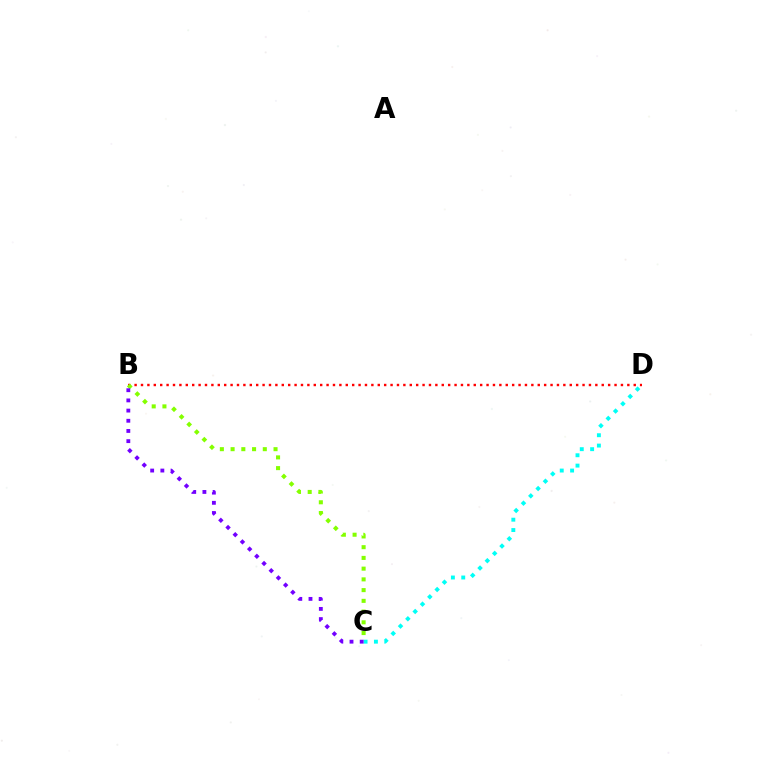{('C', 'D'): [{'color': '#00fff6', 'line_style': 'dotted', 'thickness': 2.81}], ('B', 'D'): [{'color': '#ff0000', 'line_style': 'dotted', 'thickness': 1.74}], ('B', 'C'): [{'color': '#84ff00', 'line_style': 'dotted', 'thickness': 2.92}, {'color': '#7200ff', 'line_style': 'dotted', 'thickness': 2.77}]}